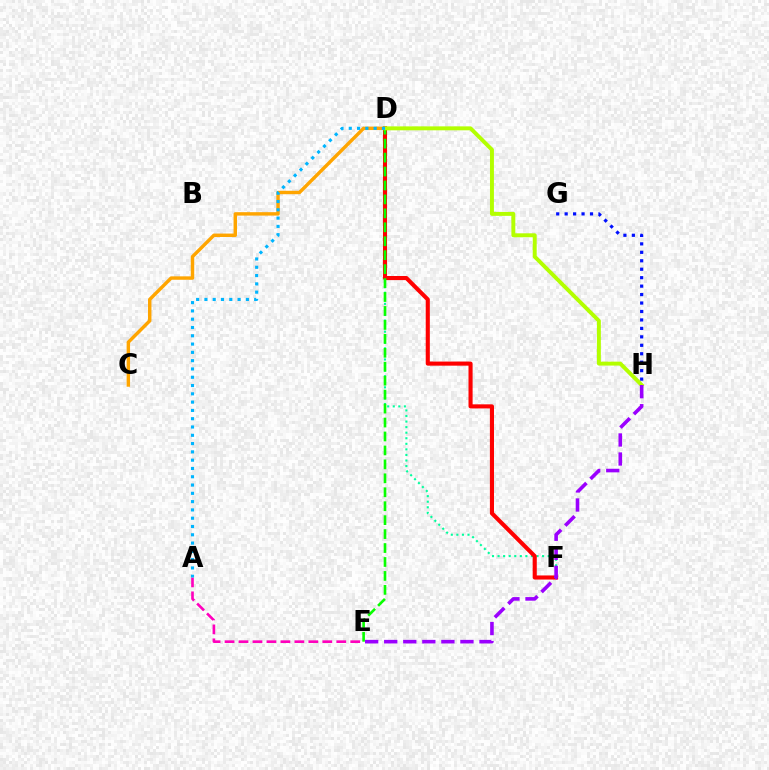{('D', 'F'): [{'color': '#00ff9d', 'line_style': 'dotted', 'thickness': 1.51}, {'color': '#ff0000', 'line_style': 'solid', 'thickness': 2.95}], ('C', 'D'): [{'color': '#ffa500', 'line_style': 'solid', 'thickness': 2.47}], ('G', 'H'): [{'color': '#0010ff', 'line_style': 'dotted', 'thickness': 2.3}], ('A', 'E'): [{'color': '#ff00bd', 'line_style': 'dashed', 'thickness': 1.9}], ('D', 'E'): [{'color': '#08ff00', 'line_style': 'dashed', 'thickness': 1.89}], ('D', 'H'): [{'color': '#b3ff00', 'line_style': 'solid', 'thickness': 2.83}], ('E', 'H'): [{'color': '#9b00ff', 'line_style': 'dashed', 'thickness': 2.59}], ('A', 'D'): [{'color': '#00b5ff', 'line_style': 'dotted', 'thickness': 2.25}]}